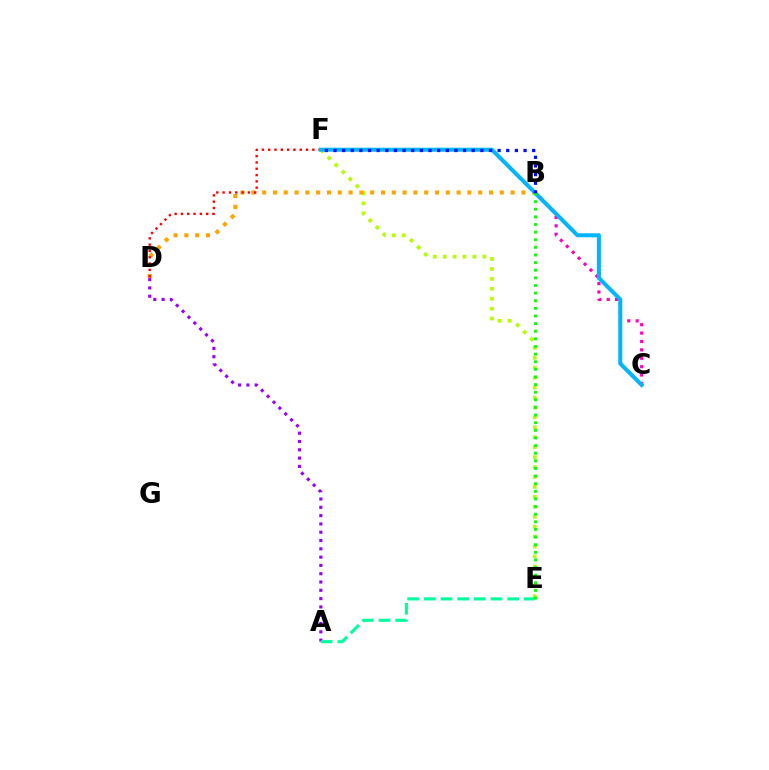{('E', 'F'): [{'color': '#b3ff00', 'line_style': 'dotted', 'thickness': 2.7}], ('A', 'D'): [{'color': '#9b00ff', 'line_style': 'dotted', 'thickness': 2.25}], ('A', 'E'): [{'color': '#00ff9d', 'line_style': 'dashed', 'thickness': 2.27}], ('B', 'C'): [{'color': '#ff00bd', 'line_style': 'dotted', 'thickness': 2.28}], ('B', 'D'): [{'color': '#ffa500', 'line_style': 'dotted', 'thickness': 2.94}], ('D', 'F'): [{'color': '#ff0000', 'line_style': 'dotted', 'thickness': 1.71}], ('C', 'F'): [{'color': '#00b5ff', 'line_style': 'solid', 'thickness': 2.89}], ('B', 'F'): [{'color': '#0010ff', 'line_style': 'dotted', 'thickness': 2.35}], ('B', 'E'): [{'color': '#08ff00', 'line_style': 'dotted', 'thickness': 2.07}]}